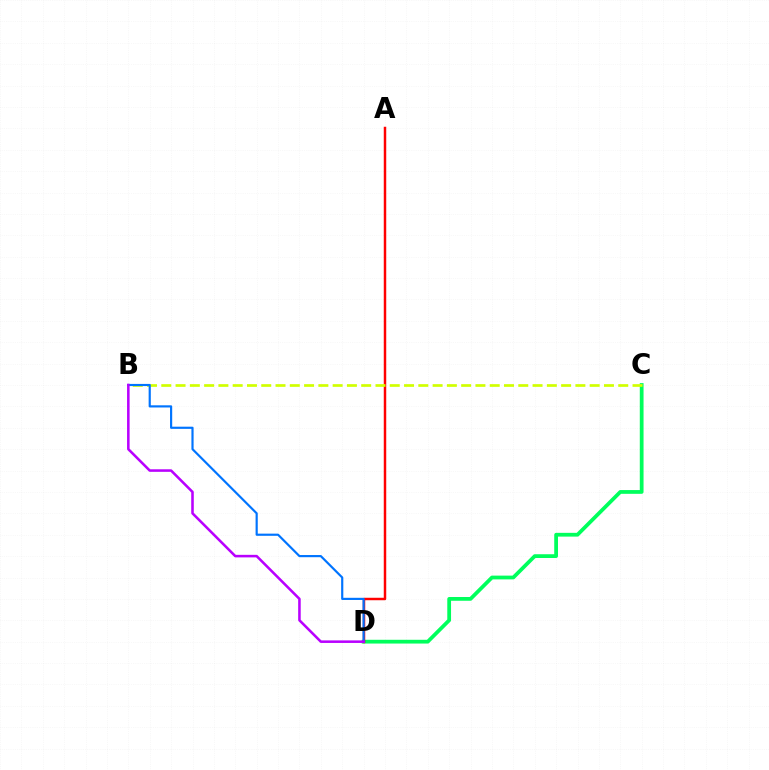{('C', 'D'): [{'color': '#00ff5c', 'line_style': 'solid', 'thickness': 2.71}], ('A', 'D'): [{'color': '#ff0000', 'line_style': 'solid', 'thickness': 1.78}], ('B', 'C'): [{'color': '#d1ff00', 'line_style': 'dashed', 'thickness': 1.94}], ('B', 'D'): [{'color': '#0074ff', 'line_style': 'solid', 'thickness': 1.56}, {'color': '#b900ff', 'line_style': 'solid', 'thickness': 1.84}]}